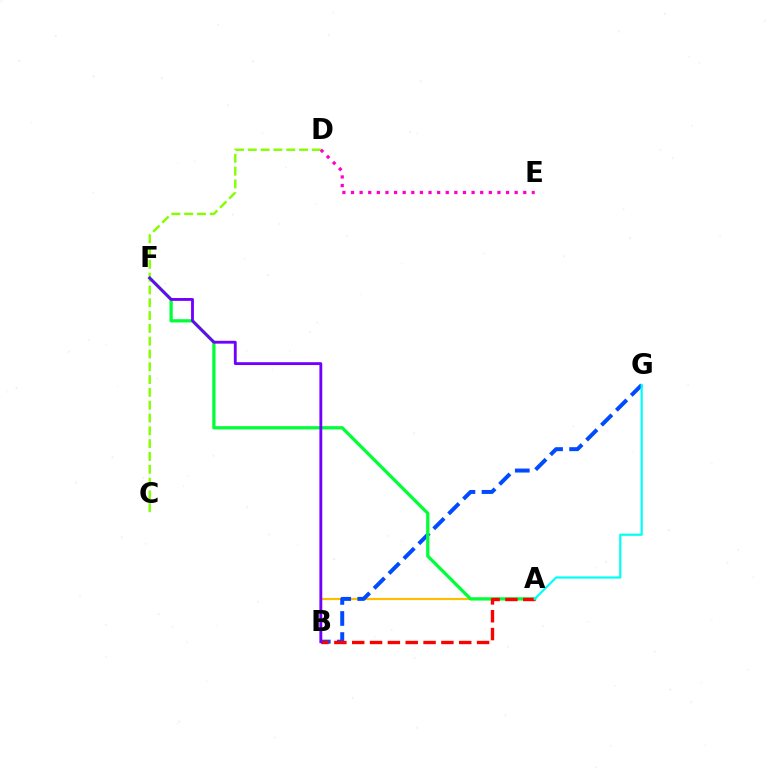{('A', 'B'): [{'color': '#ffbd00', 'line_style': 'solid', 'thickness': 1.57}, {'color': '#ff0000', 'line_style': 'dashed', 'thickness': 2.42}], ('B', 'G'): [{'color': '#004bff', 'line_style': 'dashed', 'thickness': 2.86}], ('C', 'D'): [{'color': '#84ff00', 'line_style': 'dashed', 'thickness': 1.74}], ('A', 'F'): [{'color': '#00ff39', 'line_style': 'solid', 'thickness': 2.35}], ('D', 'E'): [{'color': '#ff00cf', 'line_style': 'dotted', 'thickness': 2.34}], ('B', 'F'): [{'color': '#7200ff', 'line_style': 'solid', 'thickness': 2.05}], ('A', 'G'): [{'color': '#00fff6', 'line_style': 'solid', 'thickness': 1.58}]}